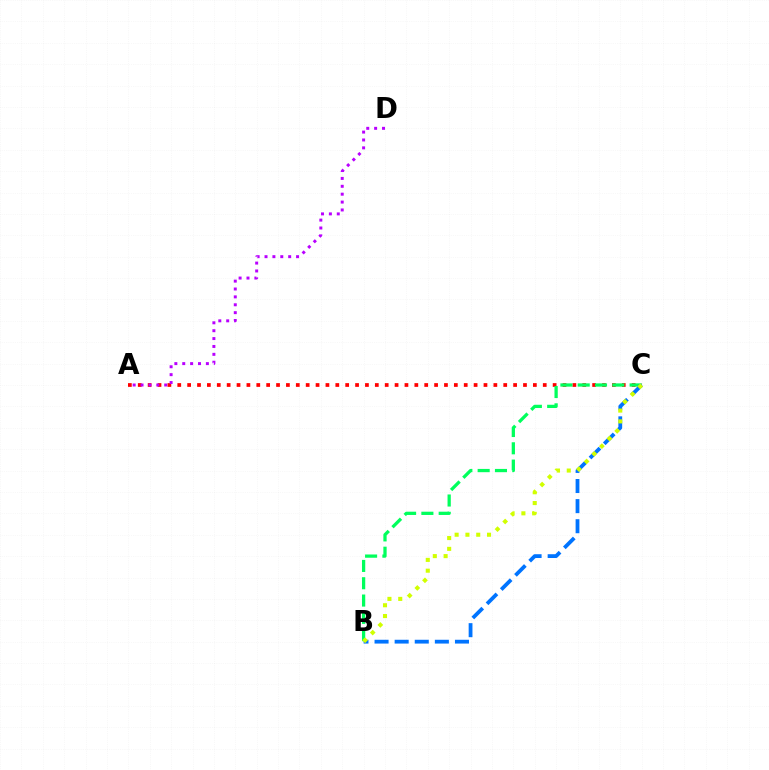{('A', 'C'): [{'color': '#ff0000', 'line_style': 'dotted', 'thickness': 2.68}], ('B', 'C'): [{'color': '#00ff5c', 'line_style': 'dashed', 'thickness': 2.35}, {'color': '#0074ff', 'line_style': 'dashed', 'thickness': 2.73}, {'color': '#d1ff00', 'line_style': 'dotted', 'thickness': 2.94}], ('A', 'D'): [{'color': '#b900ff', 'line_style': 'dotted', 'thickness': 2.14}]}